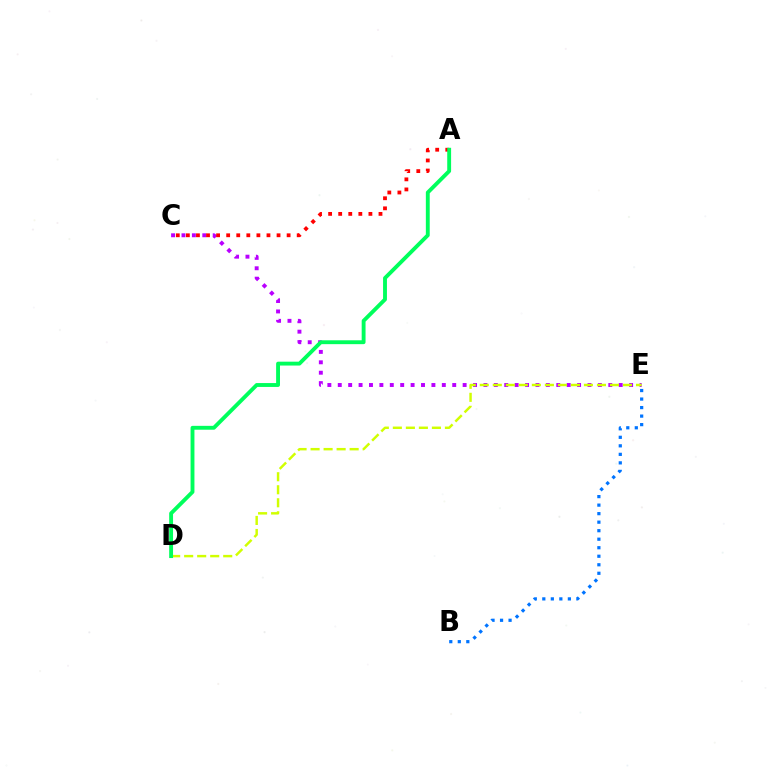{('B', 'E'): [{'color': '#0074ff', 'line_style': 'dotted', 'thickness': 2.31}], ('C', 'E'): [{'color': '#b900ff', 'line_style': 'dotted', 'thickness': 2.83}], ('A', 'C'): [{'color': '#ff0000', 'line_style': 'dotted', 'thickness': 2.74}], ('D', 'E'): [{'color': '#d1ff00', 'line_style': 'dashed', 'thickness': 1.77}], ('A', 'D'): [{'color': '#00ff5c', 'line_style': 'solid', 'thickness': 2.79}]}